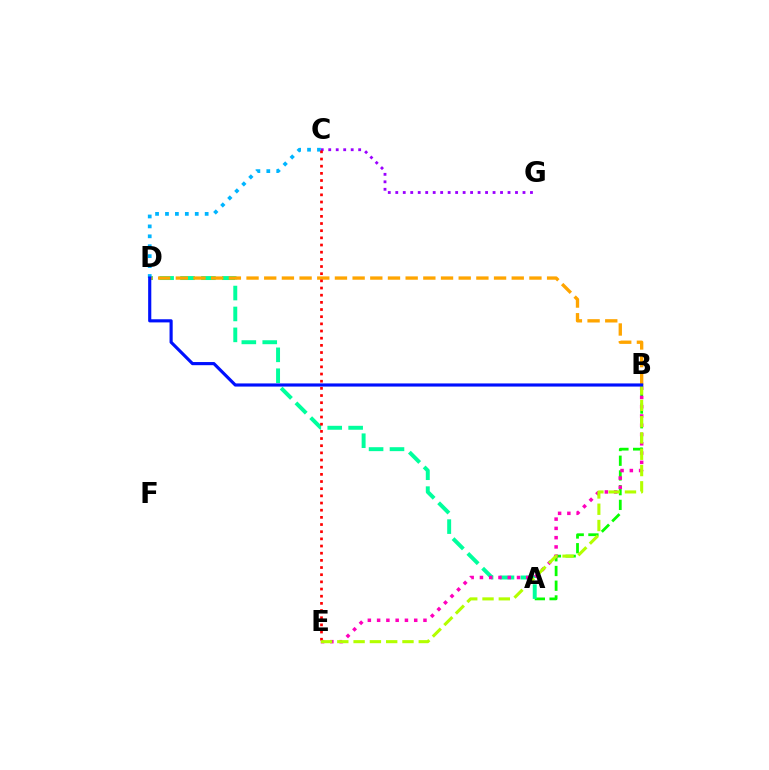{('A', 'B'): [{'color': '#08ff00', 'line_style': 'dashed', 'thickness': 2.0}], ('A', 'D'): [{'color': '#00ff9d', 'line_style': 'dashed', 'thickness': 2.84}], ('C', 'G'): [{'color': '#9b00ff', 'line_style': 'dotted', 'thickness': 2.03}], ('B', 'E'): [{'color': '#ff00bd', 'line_style': 'dotted', 'thickness': 2.52}, {'color': '#b3ff00', 'line_style': 'dashed', 'thickness': 2.21}], ('B', 'D'): [{'color': '#ffa500', 'line_style': 'dashed', 'thickness': 2.4}, {'color': '#0010ff', 'line_style': 'solid', 'thickness': 2.26}], ('C', 'D'): [{'color': '#00b5ff', 'line_style': 'dotted', 'thickness': 2.7}], ('C', 'E'): [{'color': '#ff0000', 'line_style': 'dotted', 'thickness': 1.95}]}